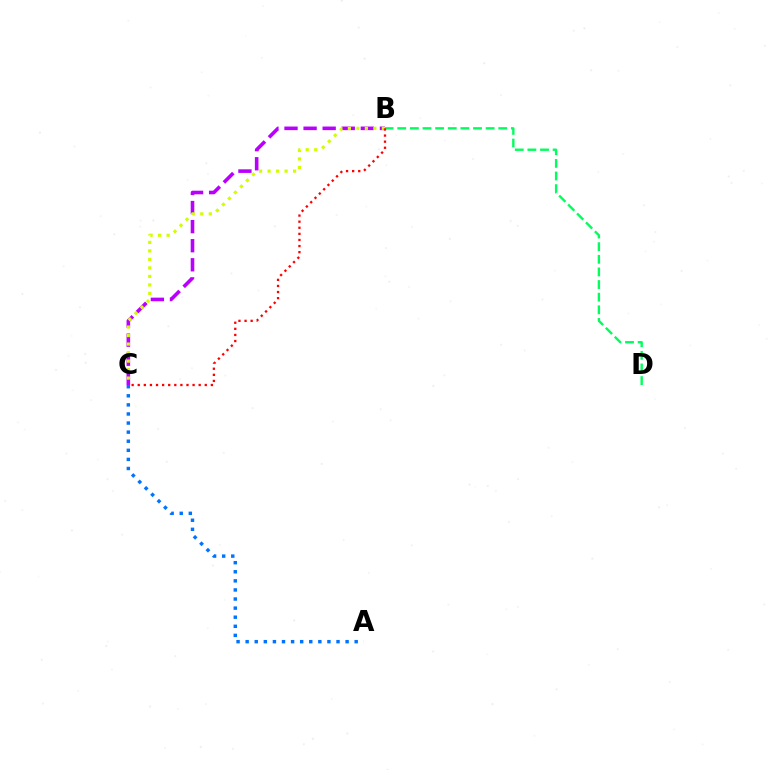{('B', 'C'): [{'color': '#b900ff', 'line_style': 'dashed', 'thickness': 2.59}, {'color': '#d1ff00', 'line_style': 'dotted', 'thickness': 2.31}, {'color': '#ff0000', 'line_style': 'dotted', 'thickness': 1.66}], ('A', 'C'): [{'color': '#0074ff', 'line_style': 'dotted', 'thickness': 2.47}], ('B', 'D'): [{'color': '#00ff5c', 'line_style': 'dashed', 'thickness': 1.72}]}